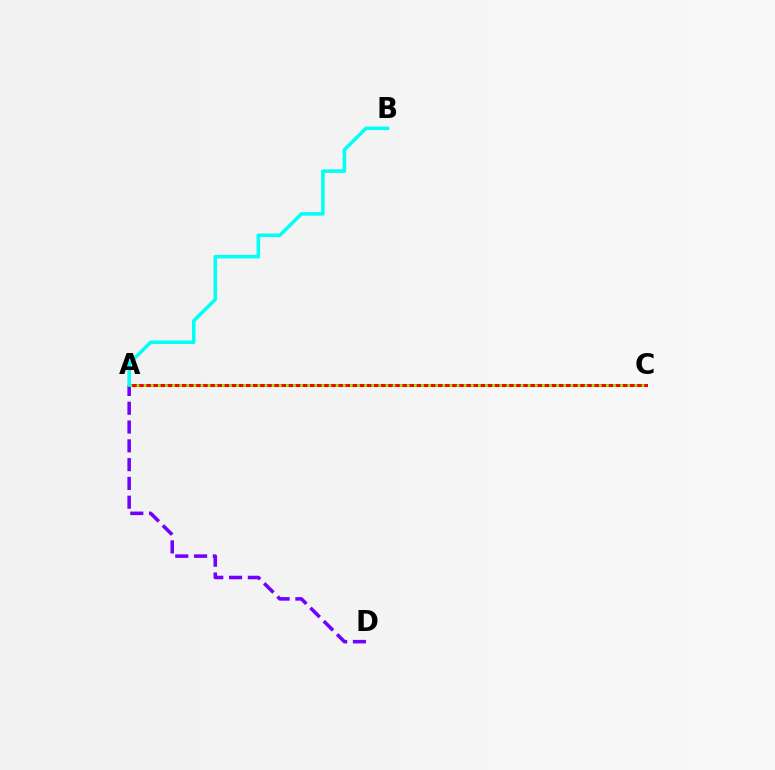{('A', 'D'): [{'color': '#7200ff', 'line_style': 'dashed', 'thickness': 2.55}], ('A', 'C'): [{'color': '#ff0000', 'line_style': 'solid', 'thickness': 2.17}, {'color': '#84ff00', 'line_style': 'dotted', 'thickness': 1.93}], ('A', 'B'): [{'color': '#00fff6', 'line_style': 'solid', 'thickness': 2.54}]}